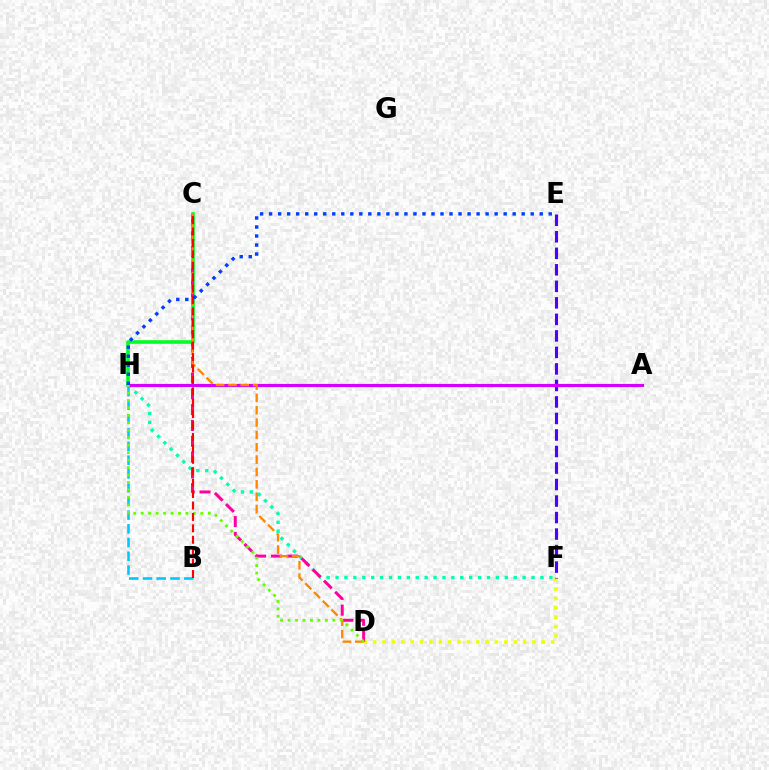{('D', 'F'): [{'color': '#eeff00', 'line_style': 'dotted', 'thickness': 2.55}], ('C', 'H'): [{'color': '#00ff27', 'line_style': 'solid', 'thickness': 2.6}], ('F', 'H'): [{'color': '#00ffaf', 'line_style': 'dotted', 'thickness': 2.42}], ('E', 'F'): [{'color': '#4f00ff', 'line_style': 'dashed', 'thickness': 2.24}], ('A', 'H'): [{'color': '#d600ff', 'line_style': 'solid', 'thickness': 2.27}], ('C', 'D'): [{'color': '#ff00a0', 'line_style': 'dashed', 'thickness': 2.15}, {'color': '#ff8800', 'line_style': 'dashed', 'thickness': 1.68}], ('B', 'H'): [{'color': '#00c7ff', 'line_style': 'dashed', 'thickness': 1.87}], ('D', 'H'): [{'color': '#66ff00', 'line_style': 'dotted', 'thickness': 2.03}], ('B', 'C'): [{'color': '#ff0000', 'line_style': 'dashed', 'thickness': 1.55}], ('E', 'H'): [{'color': '#003fff', 'line_style': 'dotted', 'thickness': 2.45}]}